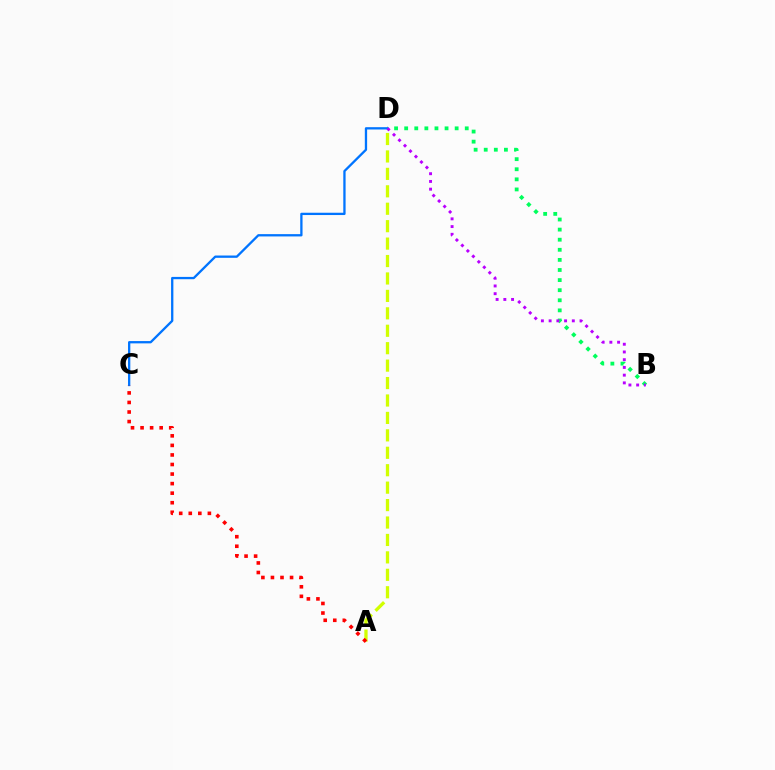{('A', 'D'): [{'color': '#d1ff00', 'line_style': 'dashed', 'thickness': 2.37}], ('B', 'D'): [{'color': '#00ff5c', 'line_style': 'dotted', 'thickness': 2.74}, {'color': '#b900ff', 'line_style': 'dotted', 'thickness': 2.1}], ('C', 'D'): [{'color': '#0074ff', 'line_style': 'solid', 'thickness': 1.66}], ('A', 'C'): [{'color': '#ff0000', 'line_style': 'dotted', 'thickness': 2.6}]}